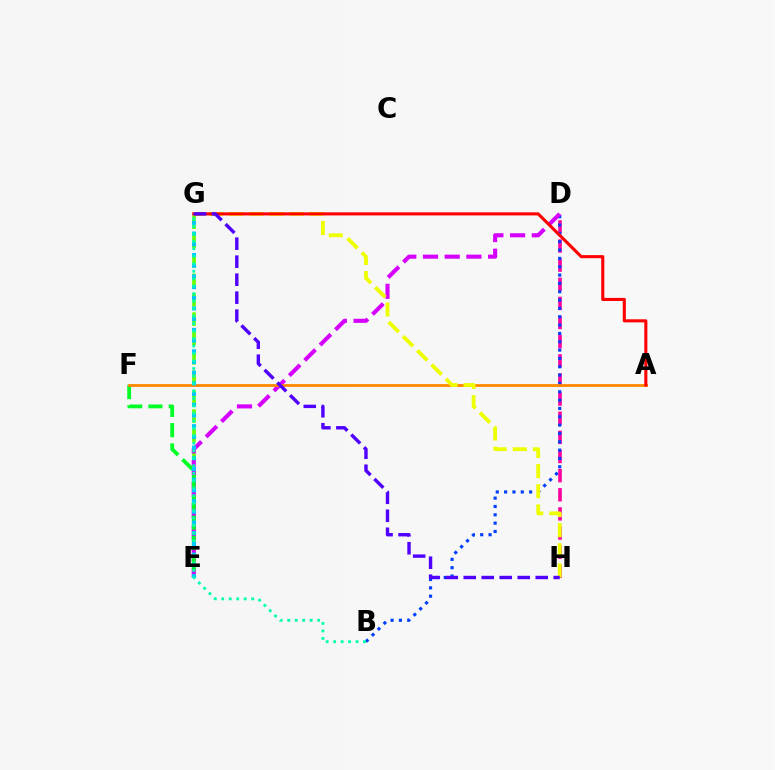{('D', 'H'): [{'color': '#ff00a0', 'line_style': 'dashed', 'thickness': 2.6}], ('B', 'D'): [{'color': '#003fff', 'line_style': 'dotted', 'thickness': 2.26}], ('E', 'G'): [{'color': '#66ff00', 'line_style': 'dashed', 'thickness': 2.63}, {'color': '#00c7ff', 'line_style': 'dotted', 'thickness': 2.91}], ('D', 'E'): [{'color': '#d600ff', 'line_style': 'dashed', 'thickness': 2.95}], ('E', 'F'): [{'color': '#00ff27', 'line_style': 'dashed', 'thickness': 2.76}], ('A', 'F'): [{'color': '#ff8800', 'line_style': 'solid', 'thickness': 2.01}], ('G', 'H'): [{'color': '#eeff00', 'line_style': 'dashed', 'thickness': 2.74}, {'color': '#4f00ff', 'line_style': 'dashed', 'thickness': 2.44}], ('A', 'G'): [{'color': '#ff0000', 'line_style': 'solid', 'thickness': 2.22}], ('B', 'G'): [{'color': '#00ffaf', 'line_style': 'dotted', 'thickness': 2.03}]}